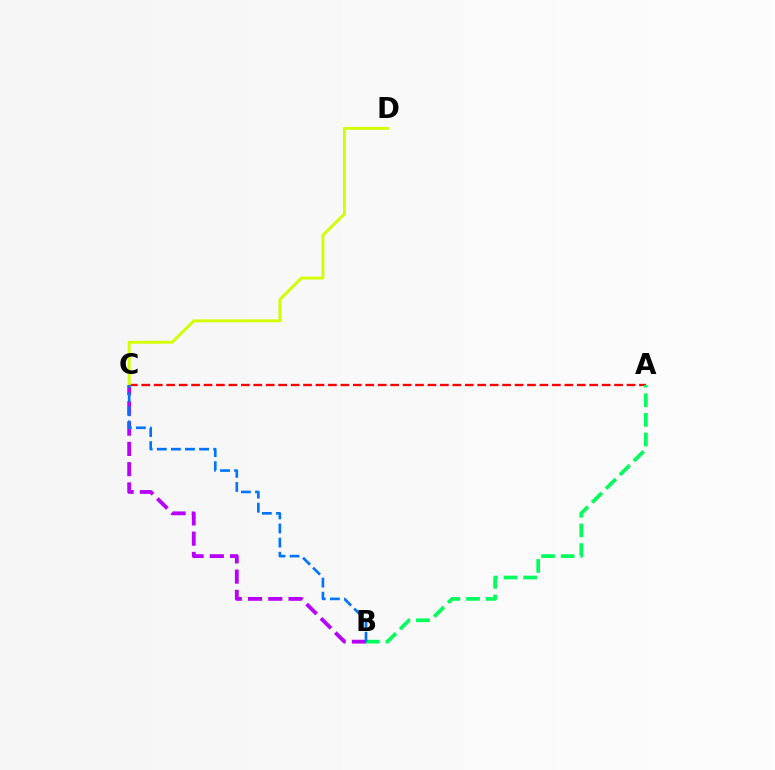{('B', 'C'): [{'color': '#b900ff', 'line_style': 'dashed', 'thickness': 2.75}, {'color': '#0074ff', 'line_style': 'dashed', 'thickness': 1.92}], ('A', 'C'): [{'color': '#ff0000', 'line_style': 'dashed', 'thickness': 1.69}], ('A', 'B'): [{'color': '#00ff5c', 'line_style': 'dashed', 'thickness': 2.67}], ('C', 'D'): [{'color': '#d1ff00', 'line_style': 'solid', 'thickness': 2.1}]}